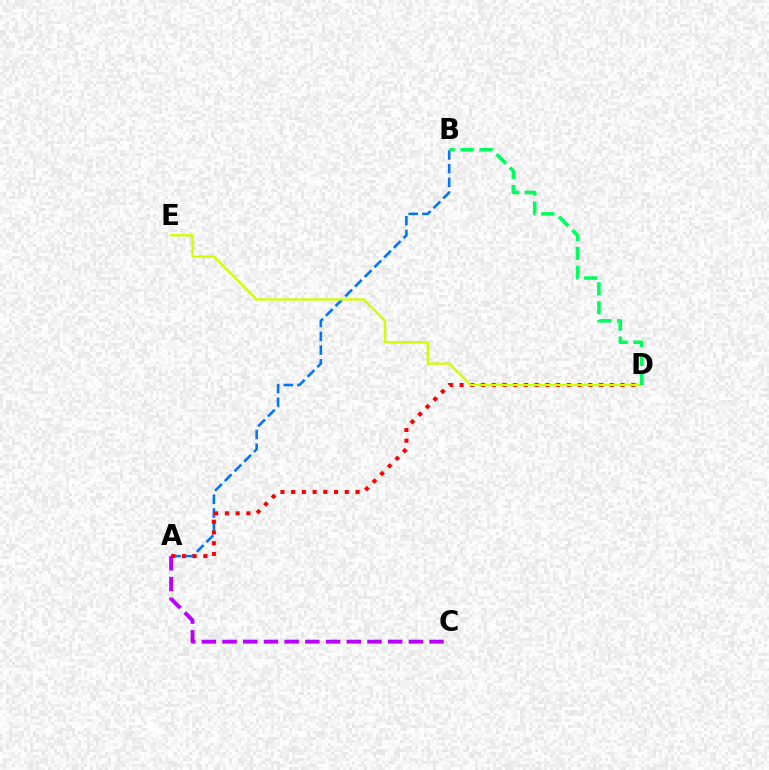{('A', 'C'): [{'color': '#b900ff', 'line_style': 'dashed', 'thickness': 2.81}], ('A', 'B'): [{'color': '#0074ff', 'line_style': 'dashed', 'thickness': 1.87}], ('A', 'D'): [{'color': '#ff0000', 'line_style': 'dotted', 'thickness': 2.91}], ('D', 'E'): [{'color': '#d1ff00', 'line_style': 'solid', 'thickness': 1.65}], ('B', 'D'): [{'color': '#00ff5c', 'line_style': 'dashed', 'thickness': 2.57}]}